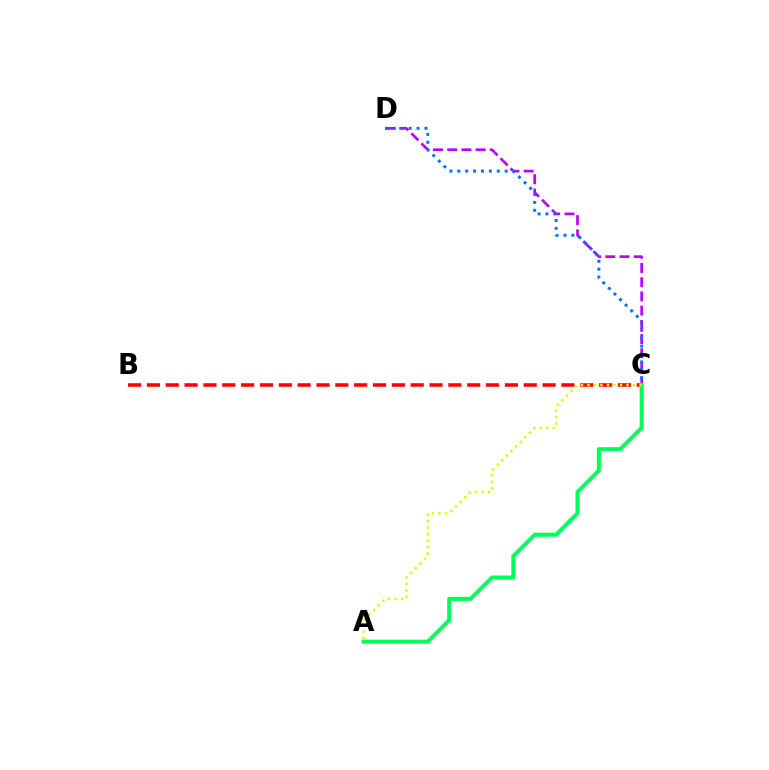{('C', 'D'): [{'color': '#b900ff', 'line_style': 'dashed', 'thickness': 1.93}, {'color': '#0074ff', 'line_style': 'dotted', 'thickness': 2.14}], ('B', 'C'): [{'color': '#ff0000', 'line_style': 'dashed', 'thickness': 2.56}], ('A', 'C'): [{'color': '#00ff5c', 'line_style': 'solid', 'thickness': 2.91}, {'color': '#d1ff00', 'line_style': 'dotted', 'thickness': 1.76}]}